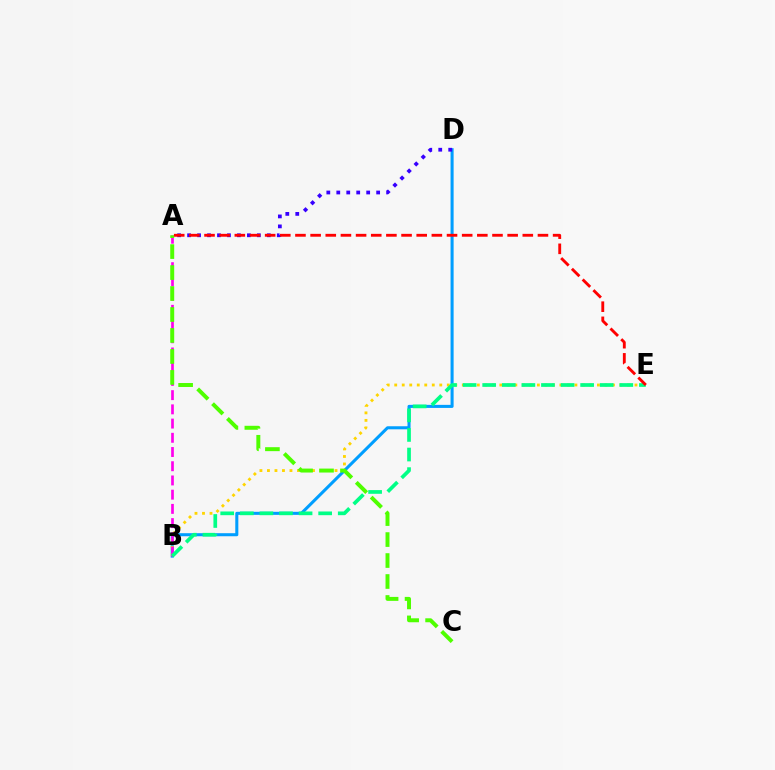{('B', 'D'): [{'color': '#009eff', 'line_style': 'solid', 'thickness': 2.2}], ('B', 'E'): [{'color': '#ffd500', 'line_style': 'dotted', 'thickness': 2.04}, {'color': '#00ff86', 'line_style': 'dashed', 'thickness': 2.66}], ('A', 'B'): [{'color': '#ff00ed', 'line_style': 'dashed', 'thickness': 1.93}], ('A', 'C'): [{'color': '#4fff00', 'line_style': 'dashed', 'thickness': 2.85}], ('A', 'D'): [{'color': '#3700ff', 'line_style': 'dotted', 'thickness': 2.71}], ('A', 'E'): [{'color': '#ff0000', 'line_style': 'dashed', 'thickness': 2.06}]}